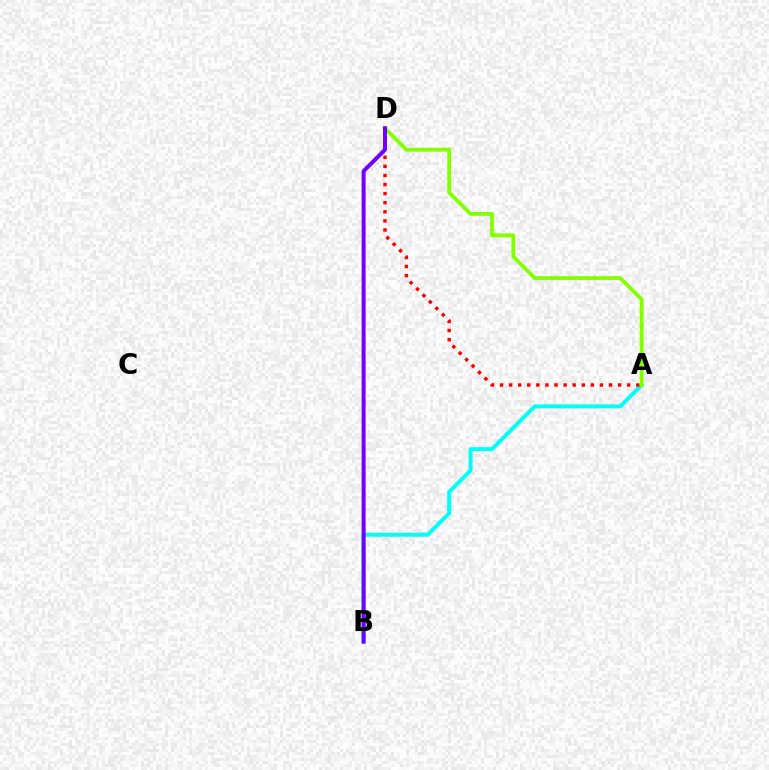{('A', 'B'): [{'color': '#00fff6', 'line_style': 'solid', 'thickness': 2.86}], ('A', 'D'): [{'color': '#ff0000', 'line_style': 'dotted', 'thickness': 2.47}, {'color': '#84ff00', 'line_style': 'solid', 'thickness': 2.73}], ('B', 'D'): [{'color': '#7200ff', 'line_style': 'solid', 'thickness': 2.87}]}